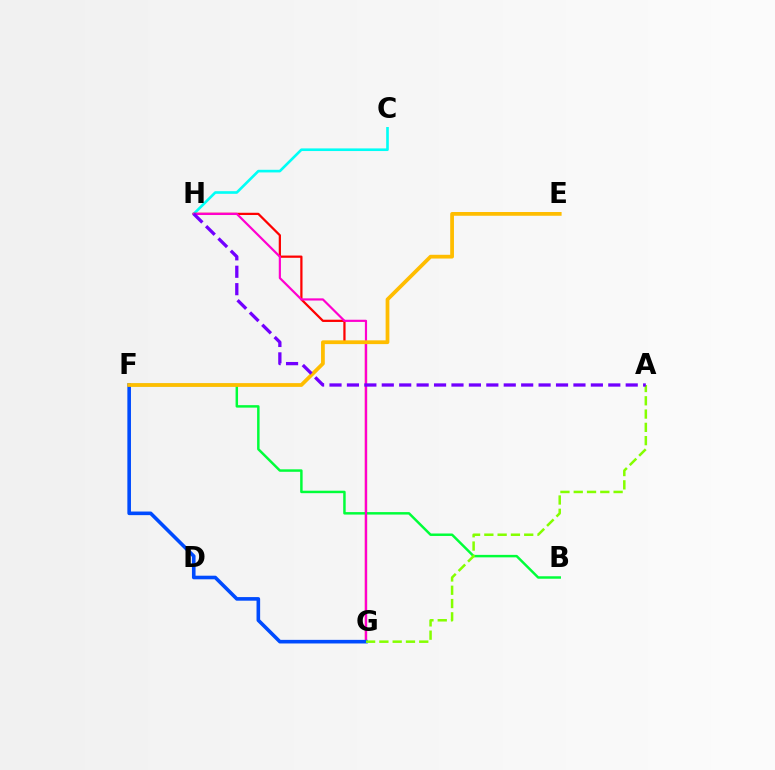{('C', 'H'): [{'color': '#00fff6', 'line_style': 'solid', 'thickness': 1.89}], ('G', 'H'): [{'color': '#ff0000', 'line_style': 'solid', 'thickness': 1.62}, {'color': '#ff00cf', 'line_style': 'solid', 'thickness': 1.57}], ('B', 'F'): [{'color': '#00ff39', 'line_style': 'solid', 'thickness': 1.78}], ('F', 'G'): [{'color': '#004bff', 'line_style': 'solid', 'thickness': 2.59}], ('E', 'F'): [{'color': '#ffbd00', 'line_style': 'solid', 'thickness': 2.7}], ('A', 'G'): [{'color': '#84ff00', 'line_style': 'dashed', 'thickness': 1.81}], ('A', 'H'): [{'color': '#7200ff', 'line_style': 'dashed', 'thickness': 2.37}]}